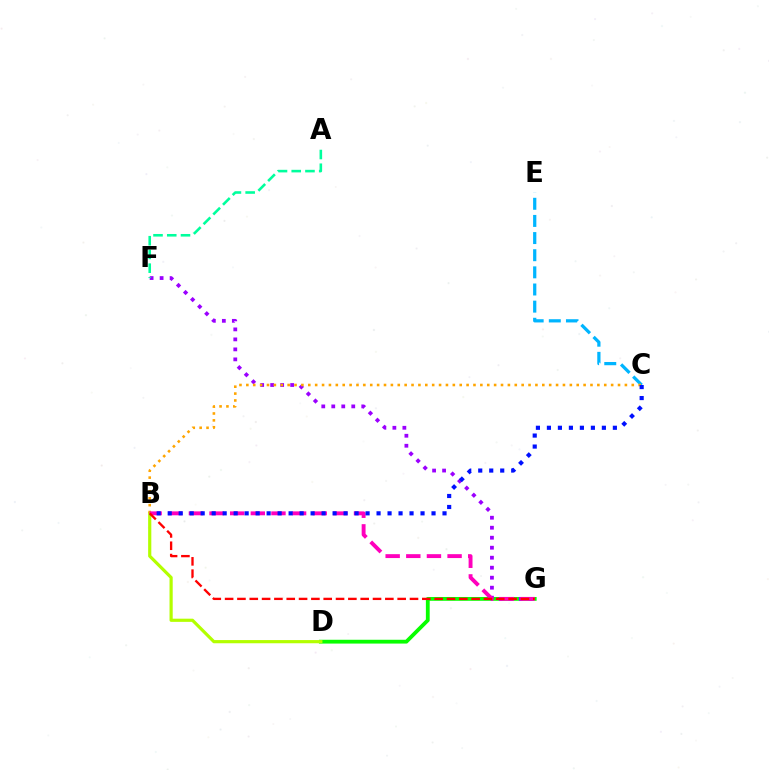{('D', 'G'): [{'color': '#08ff00', 'line_style': 'solid', 'thickness': 2.74}], ('F', 'G'): [{'color': '#9b00ff', 'line_style': 'dotted', 'thickness': 2.72}], ('B', 'D'): [{'color': '#b3ff00', 'line_style': 'solid', 'thickness': 2.29}], ('C', 'E'): [{'color': '#00b5ff', 'line_style': 'dashed', 'thickness': 2.33}], ('B', 'C'): [{'color': '#ffa500', 'line_style': 'dotted', 'thickness': 1.87}, {'color': '#0010ff', 'line_style': 'dotted', 'thickness': 2.99}], ('B', 'G'): [{'color': '#ff00bd', 'line_style': 'dashed', 'thickness': 2.8}, {'color': '#ff0000', 'line_style': 'dashed', 'thickness': 1.67}], ('A', 'F'): [{'color': '#00ff9d', 'line_style': 'dashed', 'thickness': 1.87}]}